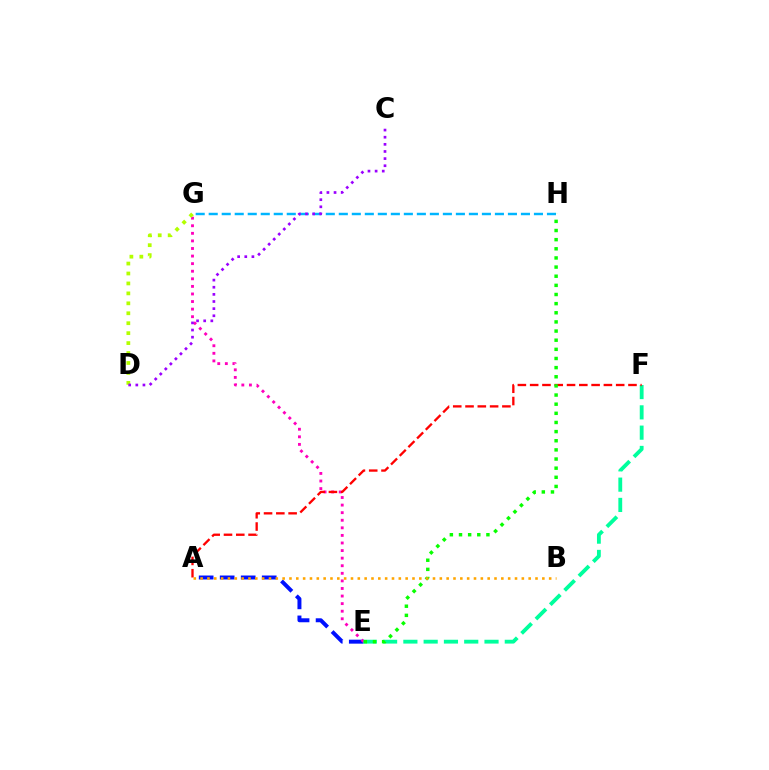{('A', 'E'): [{'color': '#0010ff', 'line_style': 'dashed', 'thickness': 2.86}], ('G', 'H'): [{'color': '#00b5ff', 'line_style': 'dashed', 'thickness': 1.77}], ('E', 'G'): [{'color': '#ff00bd', 'line_style': 'dotted', 'thickness': 2.06}], ('E', 'F'): [{'color': '#00ff9d', 'line_style': 'dashed', 'thickness': 2.76}], ('A', 'F'): [{'color': '#ff0000', 'line_style': 'dashed', 'thickness': 1.67}], ('E', 'H'): [{'color': '#08ff00', 'line_style': 'dotted', 'thickness': 2.48}], ('D', 'G'): [{'color': '#b3ff00', 'line_style': 'dotted', 'thickness': 2.7}], ('C', 'D'): [{'color': '#9b00ff', 'line_style': 'dotted', 'thickness': 1.94}], ('A', 'B'): [{'color': '#ffa500', 'line_style': 'dotted', 'thickness': 1.86}]}